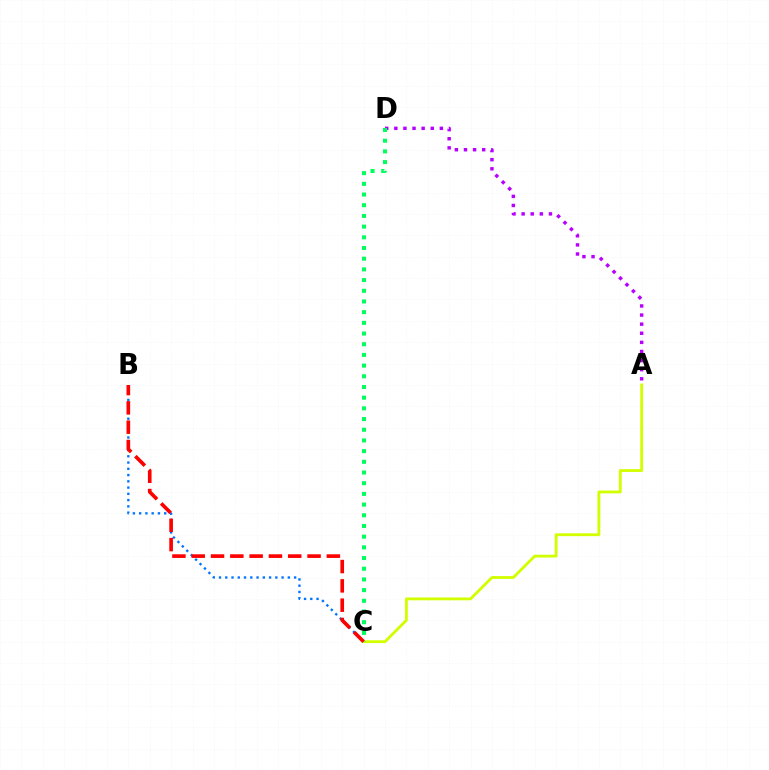{('A', 'D'): [{'color': '#b900ff', 'line_style': 'dotted', 'thickness': 2.47}], ('B', 'C'): [{'color': '#0074ff', 'line_style': 'dotted', 'thickness': 1.7}, {'color': '#ff0000', 'line_style': 'dashed', 'thickness': 2.62}], ('A', 'C'): [{'color': '#d1ff00', 'line_style': 'solid', 'thickness': 2.04}], ('C', 'D'): [{'color': '#00ff5c', 'line_style': 'dotted', 'thickness': 2.9}]}